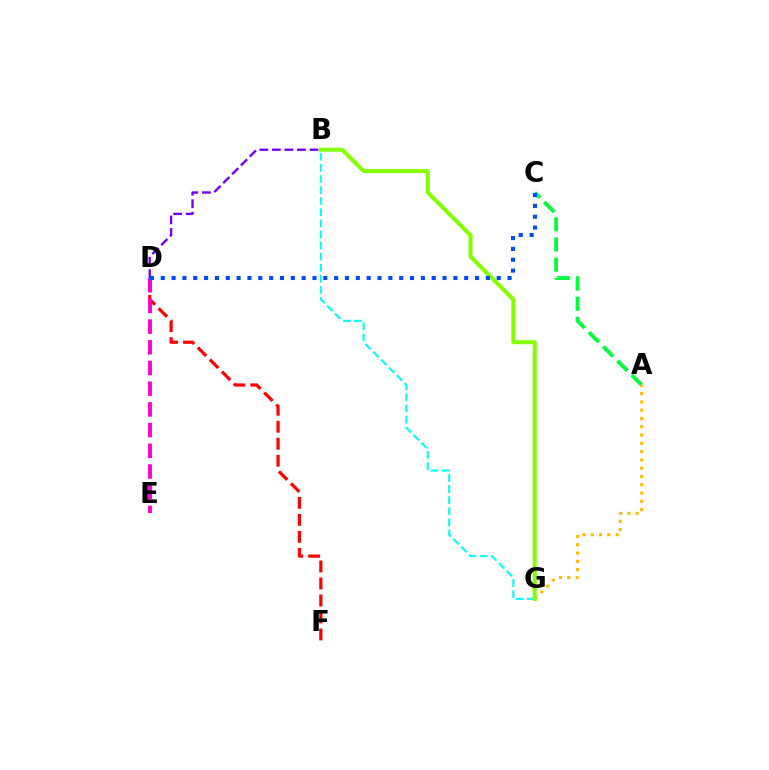{('A', 'C'): [{'color': '#00ff39', 'line_style': 'dashed', 'thickness': 2.74}], ('A', 'G'): [{'color': '#ffbd00', 'line_style': 'dotted', 'thickness': 2.25}], ('D', 'F'): [{'color': '#ff0000', 'line_style': 'dashed', 'thickness': 2.31}], ('B', 'G'): [{'color': '#00fff6', 'line_style': 'dashed', 'thickness': 1.51}, {'color': '#84ff00', 'line_style': 'solid', 'thickness': 2.89}], ('B', 'D'): [{'color': '#7200ff', 'line_style': 'dashed', 'thickness': 1.7}], ('D', 'E'): [{'color': '#ff00cf', 'line_style': 'dashed', 'thickness': 2.81}], ('C', 'D'): [{'color': '#004bff', 'line_style': 'dotted', 'thickness': 2.94}]}